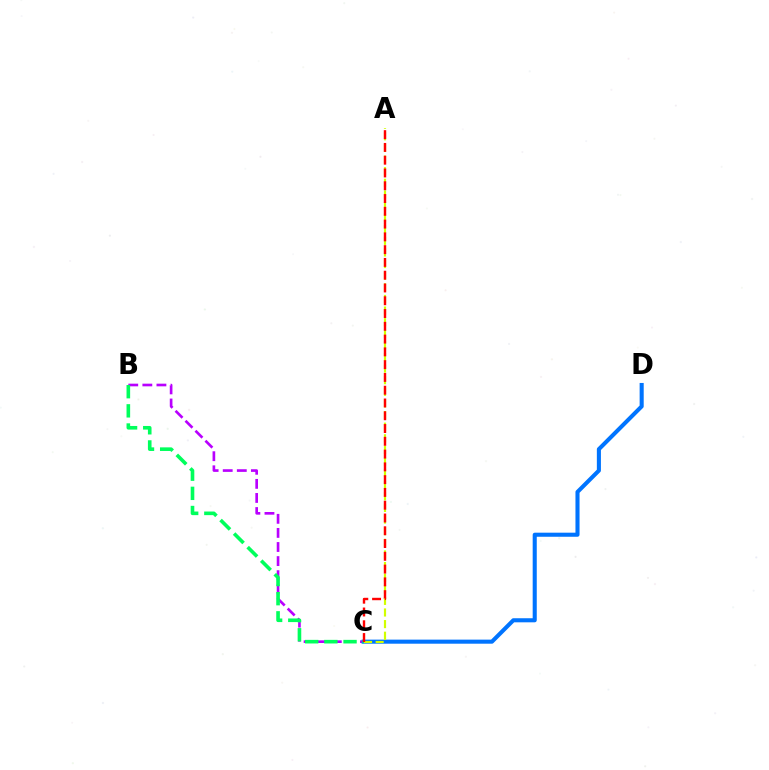{('B', 'C'): [{'color': '#b900ff', 'line_style': 'dashed', 'thickness': 1.91}, {'color': '#00ff5c', 'line_style': 'dashed', 'thickness': 2.6}], ('C', 'D'): [{'color': '#0074ff', 'line_style': 'solid', 'thickness': 2.93}], ('A', 'C'): [{'color': '#d1ff00', 'line_style': 'dashed', 'thickness': 1.58}, {'color': '#ff0000', 'line_style': 'dashed', 'thickness': 1.74}]}